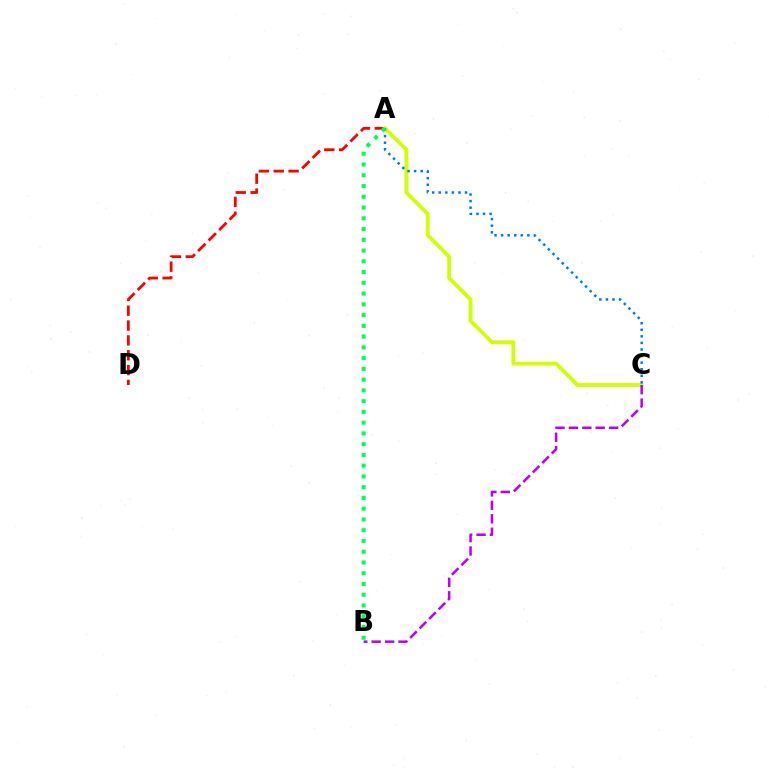{('A', 'D'): [{'color': '#ff0000', 'line_style': 'dashed', 'thickness': 2.02}], ('A', 'C'): [{'color': '#d1ff00', 'line_style': 'solid', 'thickness': 2.75}, {'color': '#0074ff', 'line_style': 'dotted', 'thickness': 1.79}], ('A', 'B'): [{'color': '#00ff5c', 'line_style': 'dotted', 'thickness': 2.92}], ('B', 'C'): [{'color': '#b900ff', 'line_style': 'dashed', 'thickness': 1.82}]}